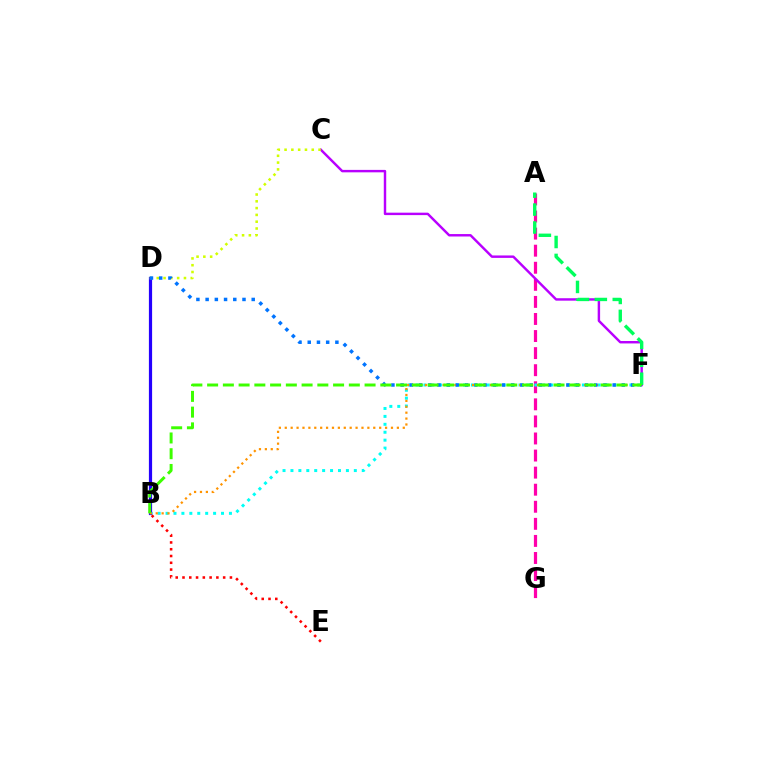{('A', 'G'): [{'color': '#ff00ac', 'line_style': 'dashed', 'thickness': 2.32}], ('B', 'F'): [{'color': '#00fff6', 'line_style': 'dotted', 'thickness': 2.15}, {'color': '#ff9400', 'line_style': 'dotted', 'thickness': 1.6}, {'color': '#3dff00', 'line_style': 'dashed', 'thickness': 2.14}], ('B', 'D'): [{'color': '#2500ff', 'line_style': 'solid', 'thickness': 2.3}], ('C', 'F'): [{'color': '#b900ff', 'line_style': 'solid', 'thickness': 1.76}], ('B', 'E'): [{'color': '#ff0000', 'line_style': 'dotted', 'thickness': 1.84}], ('C', 'D'): [{'color': '#d1ff00', 'line_style': 'dotted', 'thickness': 1.85}], ('D', 'F'): [{'color': '#0074ff', 'line_style': 'dotted', 'thickness': 2.5}], ('A', 'F'): [{'color': '#00ff5c', 'line_style': 'dashed', 'thickness': 2.44}]}